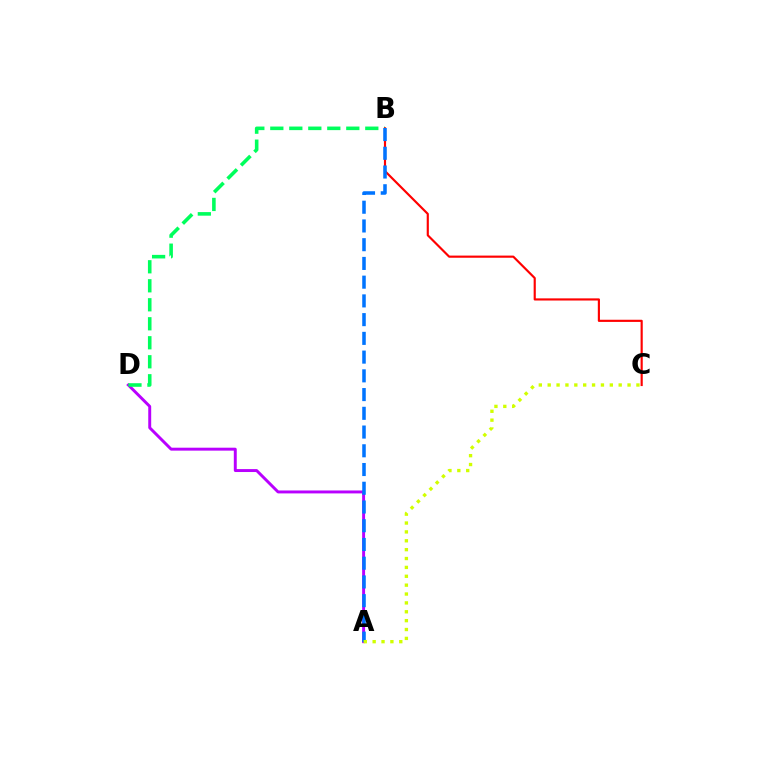{('A', 'D'): [{'color': '#b900ff', 'line_style': 'solid', 'thickness': 2.11}], ('B', 'D'): [{'color': '#00ff5c', 'line_style': 'dashed', 'thickness': 2.58}], ('B', 'C'): [{'color': '#ff0000', 'line_style': 'solid', 'thickness': 1.55}], ('A', 'B'): [{'color': '#0074ff', 'line_style': 'dashed', 'thickness': 2.55}], ('A', 'C'): [{'color': '#d1ff00', 'line_style': 'dotted', 'thickness': 2.41}]}